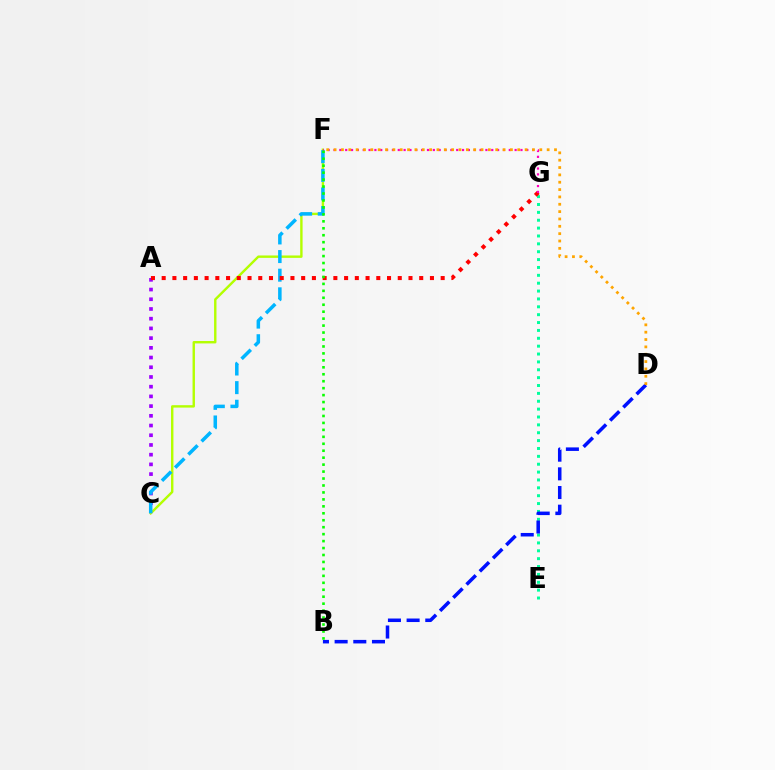{('A', 'C'): [{'color': '#9b00ff', 'line_style': 'dotted', 'thickness': 2.64}], ('C', 'F'): [{'color': '#b3ff00', 'line_style': 'solid', 'thickness': 1.73}, {'color': '#00b5ff', 'line_style': 'dashed', 'thickness': 2.53}], ('E', 'G'): [{'color': '#00ff9d', 'line_style': 'dotted', 'thickness': 2.14}], ('A', 'G'): [{'color': '#ff0000', 'line_style': 'dotted', 'thickness': 2.92}], ('F', 'G'): [{'color': '#ff00bd', 'line_style': 'dotted', 'thickness': 1.59}], ('B', 'D'): [{'color': '#0010ff', 'line_style': 'dashed', 'thickness': 2.54}], ('B', 'F'): [{'color': '#08ff00', 'line_style': 'dotted', 'thickness': 1.89}], ('D', 'F'): [{'color': '#ffa500', 'line_style': 'dotted', 'thickness': 2.0}]}